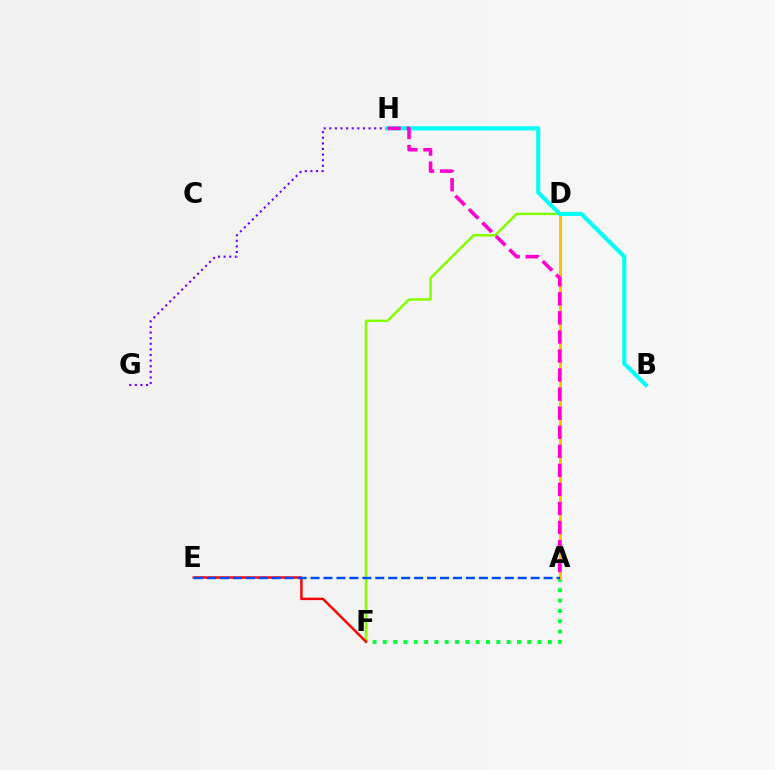{('G', 'H'): [{'color': '#7200ff', 'line_style': 'dotted', 'thickness': 1.52}], ('D', 'F'): [{'color': '#84ff00', 'line_style': 'solid', 'thickness': 1.78}], ('A', 'F'): [{'color': '#00ff39', 'line_style': 'dotted', 'thickness': 2.8}], ('A', 'D'): [{'color': '#ffbd00', 'line_style': 'solid', 'thickness': 2.04}], ('E', 'F'): [{'color': '#ff0000', 'line_style': 'solid', 'thickness': 1.76}], ('B', 'H'): [{'color': '#00fff6', 'line_style': 'solid', 'thickness': 2.94}], ('A', 'E'): [{'color': '#004bff', 'line_style': 'dashed', 'thickness': 1.76}], ('A', 'H'): [{'color': '#ff00cf', 'line_style': 'dashed', 'thickness': 2.59}]}